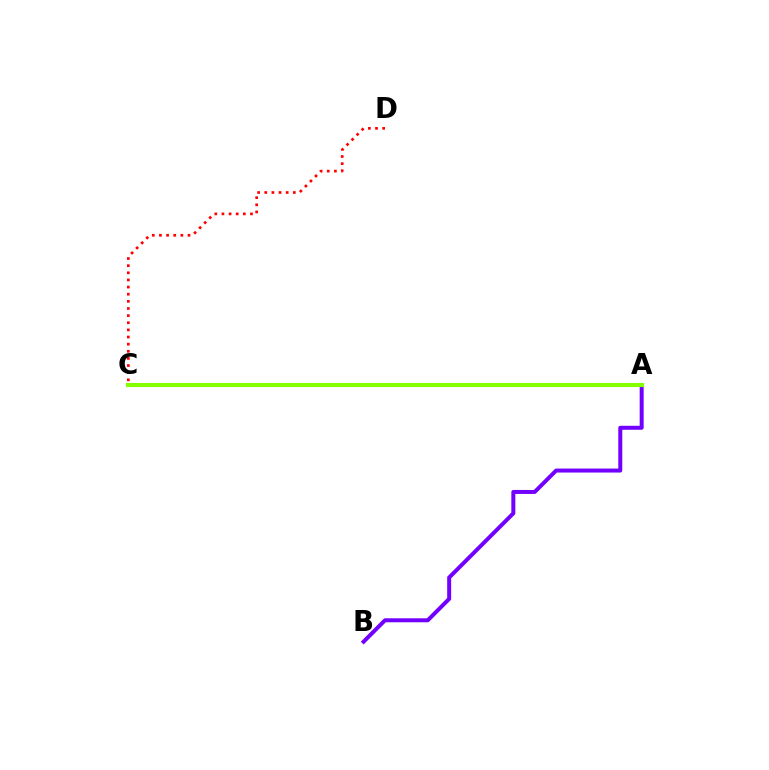{('A', 'B'): [{'color': '#7200ff', 'line_style': 'solid', 'thickness': 2.87}], ('C', 'D'): [{'color': '#ff0000', 'line_style': 'dotted', 'thickness': 1.94}], ('A', 'C'): [{'color': '#00fff6', 'line_style': 'dashed', 'thickness': 2.83}, {'color': '#84ff00', 'line_style': 'solid', 'thickness': 2.97}]}